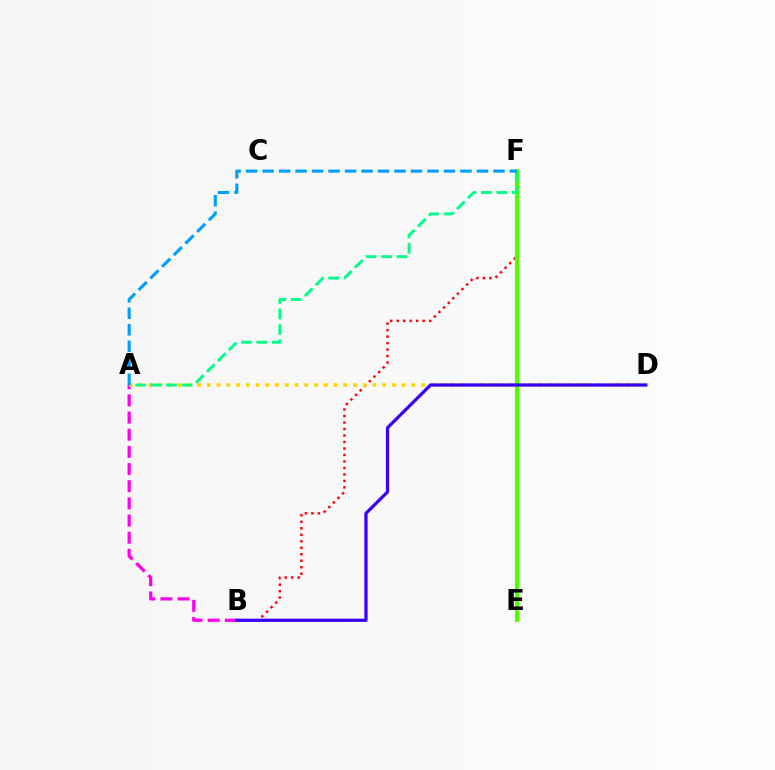{('B', 'F'): [{'color': '#ff0000', 'line_style': 'dotted', 'thickness': 1.76}], ('A', 'B'): [{'color': '#ff00ed', 'line_style': 'dashed', 'thickness': 2.33}], ('A', 'D'): [{'color': '#ffd500', 'line_style': 'dotted', 'thickness': 2.65}], ('E', 'F'): [{'color': '#4fff00', 'line_style': 'solid', 'thickness': 2.95}], ('A', 'F'): [{'color': '#00ff86', 'line_style': 'dashed', 'thickness': 2.1}, {'color': '#009eff', 'line_style': 'dashed', 'thickness': 2.24}], ('B', 'D'): [{'color': '#3700ff', 'line_style': 'solid', 'thickness': 2.33}]}